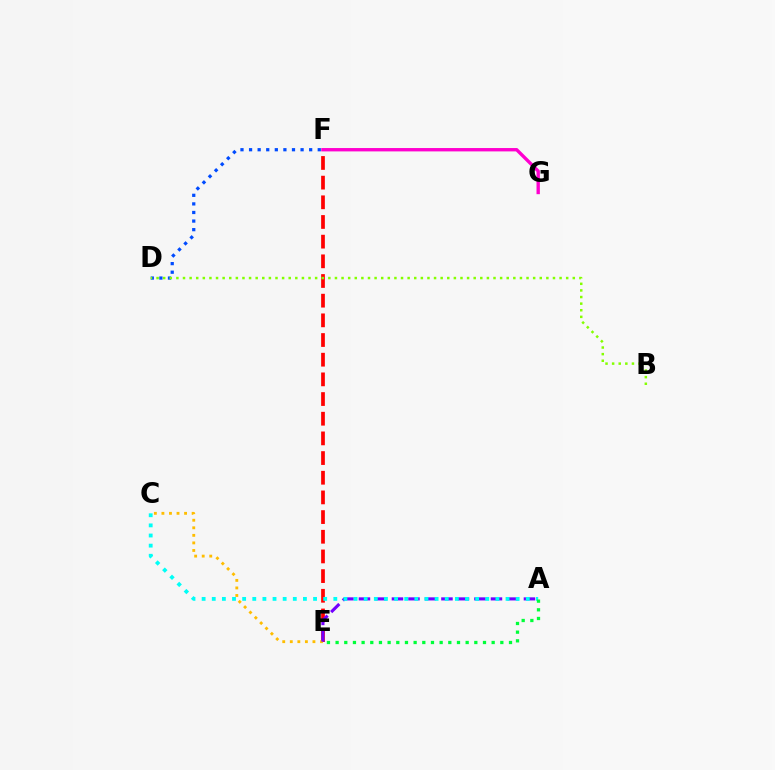{('E', 'F'): [{'color': '#ff0000', 'line_style': 'dashed', 'thickness': 2.67}], ('C', 'E'): [{'color': '#ffbd00', 'line_style': 'dotted', 'thickness': 2.05}], ('A', 'E'): [{'color': '#7200ff', 'line_style': 'dashed', 'thickness': 2.24}, {'color': '#00ff39', 'line_style': 'dotted', 'thickness': 2.36}], ('F', 'G'): [{'color': '#ff00cf', 'line_style': 'solid', 'thickness': 2.42}], ('D', 'F'): [{'color': '#004bff', 'line_style': 'dotted', 'thickness': 2.33}], ('B', 'D'): [{'color': '#84ff00', 'line_style': 'dotted', 'thickness': 1.8}], ('A', 'C'): [{'color': '#00fff6', 'line_style': 'dotted', 'thickness': 2.75}]}